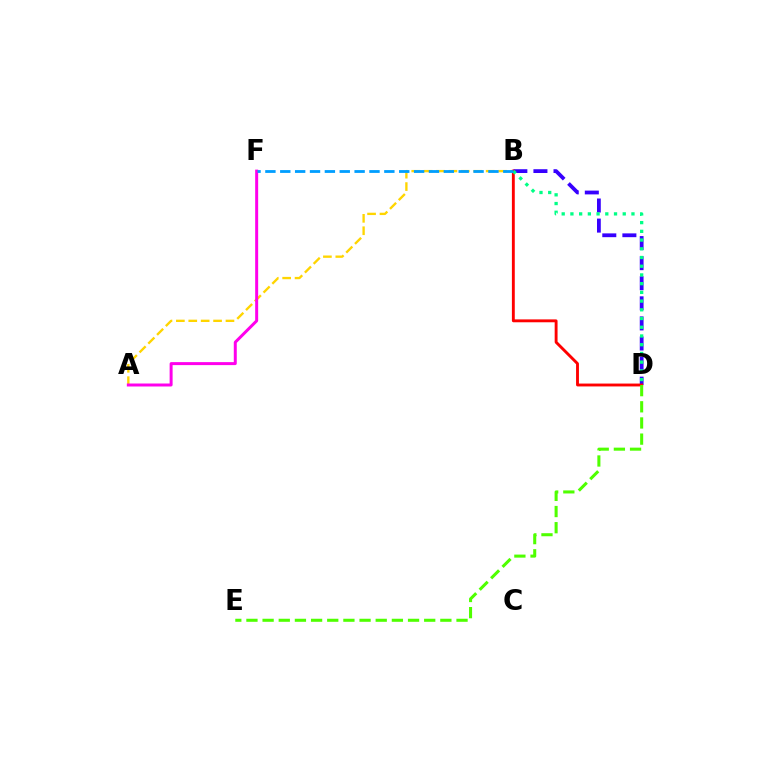{('B', 'D'): [{'color': '#3700ff', 'line_style': 'dashed', 'thickness': 2.73}, {'color': '#ff0000', 'line_style': 'solid', 'thickness': 2.07}, {'color': '#00ff86', 'line_style': 'dotted', 'thickness': 2.37}], ('A', 'B'): [{'color': '#ffd500', 'line_style': 'dashed', 'thickness': 1.68}], ('A', 'F'): [{'color': '#ff00ed', 'line_style': 'solid', 'thickness': 2.15}], ('D', 'E'): [{'color': '#4fff00', 'line_style': 'dashed', 'thickness': 2.2}], ('B', 'F'): [{'color': '#009eff', 'line_style': 'dashed', 'thickness': 2.02}]}